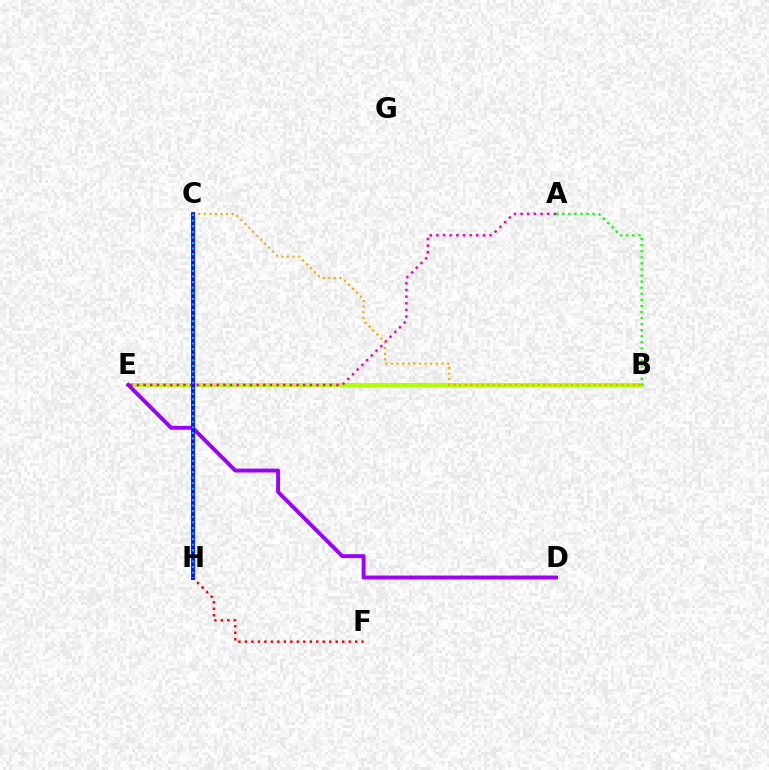{('B', 'E'): [{'color': '#00ff9d', 'line_style': 'solid', 'thickness': 2.55}, {'color': '#b3ff00', 'line_style': 'solid', 'thickness': 2.76}], ('A', 'E'): [{'color': '#ff00bd', 'line_style': 'dotted', 'thickness': 1.81}], ('D', 'E'): [{'color': '#9b00ff', 'line_style': 'solid', 'thickness': 2.8}], ('A', 'B'): [{'color': '#08ff00', 'line_style': 'dotted', 'thickness': 1.65}], ('B', 'C'): [{'color': '#ffa500', 'line_style': 'dotted', 'thickness': 1.52}], ('F', 'H'): [{'color': '#ff0000', 'line_style': 'dotted', 'thickness': 1.76}], ('C', 'H'): [{'color': '#0010ff', 'line_style': 'solid', 'thickness': 2.75}, {'color': '#00b5ff', 'line_style': 'dotted', 'thickness': 1.52}]}